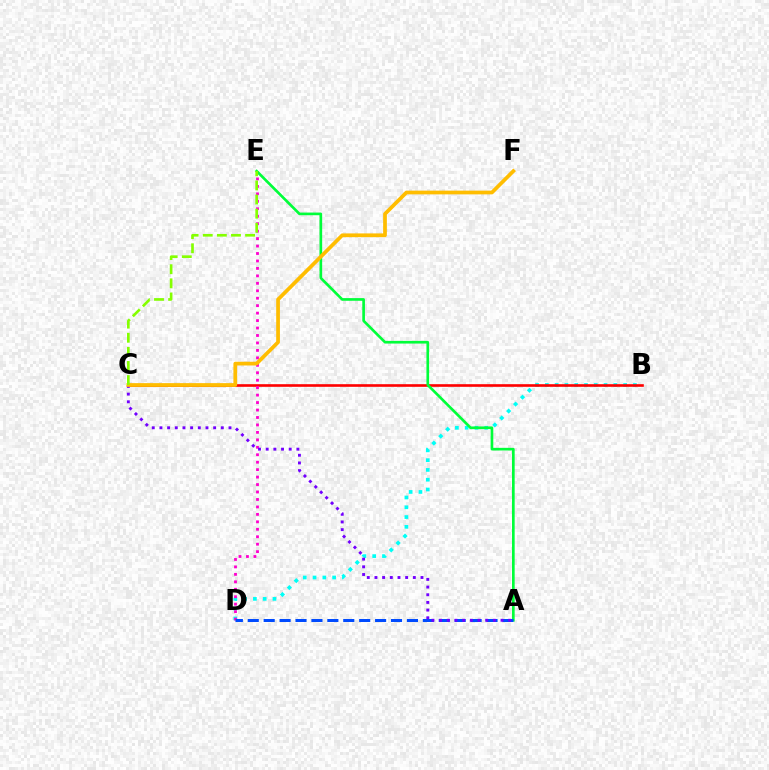{('B', 'D'): [{'color': '#00fff6', 'line_style': 'dotted', 'thickness': 2.66}], ('B', 'C'): [{'color': '#ff0000', 'line_style': 'solid', 'thickness': 1.9}], ('D', 'E'): [{'color': '#ff00cf', 'line_style': 'dotted', 'thickness': 2.03}], ('A', 'E'): [{'color': '#00ff39', 'line_style': 'solid', 'thickness': 1.92}], ('A', 'D'): [{'color': '#004bff', 'line_style': 'dashed', 'thickness': 2.16}], ('A', 'C'): [{'color': '#7200ff', 'line_style': 'dotted', 'thickness': 2.09}], ('C', 'F'): [{'color': '#ffbd00', 'line_style': 'solid', 'thickness': 2.69}], ('C', 'E'): [{'color': '#84ff00', 'line_style': 'dashed', 'thickness': 1.92}]}